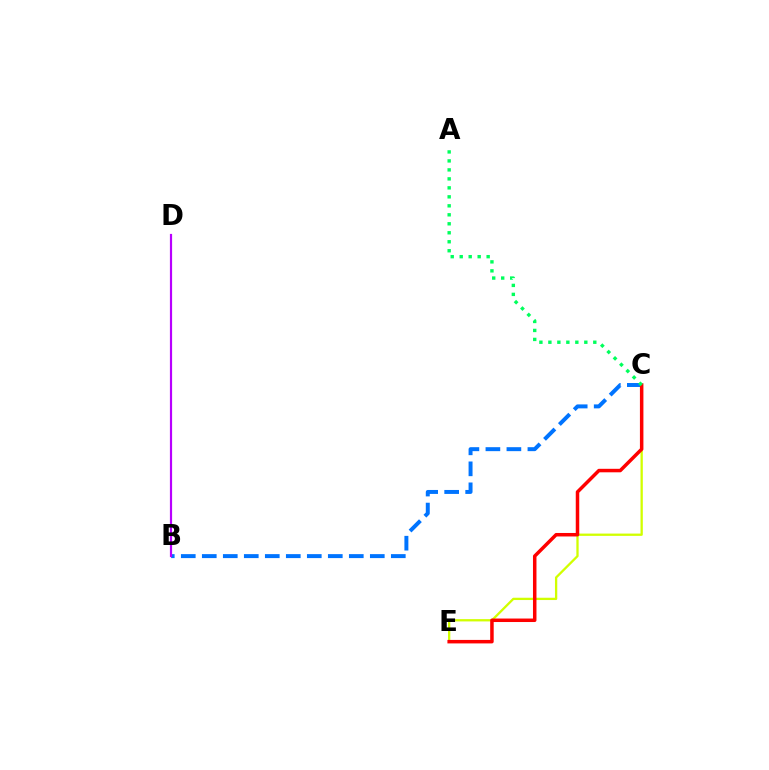{('C', 'E'): [{'color': '#d1ff00', 'line_style': 'solid', 'thickness': 1.66}, {'color': '#ff0000', 'line_style': 'solid', 'thickness': 2.52}], ('B', 'C'): [{'color': '#0074ff', 'line_style': 'dashed', 'thickness': 2.85}], ('B', 'D'): [{'color': '#b900ff', 'line_style': 'solid', 'thickness': 1.58}], ('A', 'C'): [{'color': '#00ff5c', 'line_style': 'dotted', 'thickness': 2.44}]}